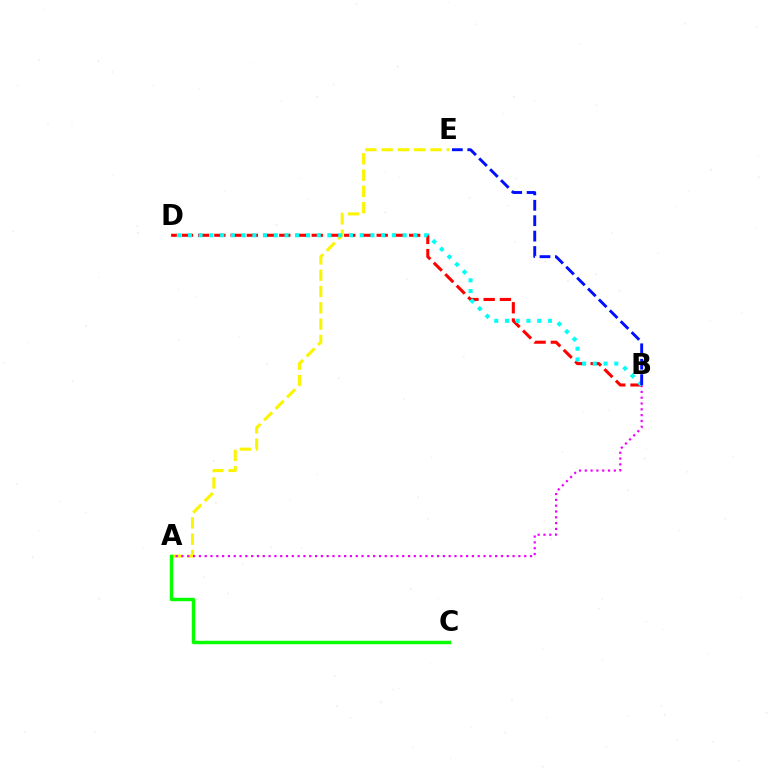{('A', 'E'): [{'color': '#fcf500', 'line_style': 'dashed', 'thickness': 2.21}], ('A', 'B'): [{'color': '#ee00ff', 'line_style': 'dotted', 'thickness': 1.58}], ('B', 'D'): [{'color': '#ff0000', 'line_style': 'dashed', 'thickness': 2.21}, {'color': '#00fff6', 'line_style': 'dotted', 'thickness': 2.92}], ('A', 'C'): [{'color': '#08ff00', 'line_style': 'solid', 'thickness': 2.47}], ('B', 'E'): [{'color': '#0010ff', 'line_style': 'dashed', 'thickness': 2.09}]}